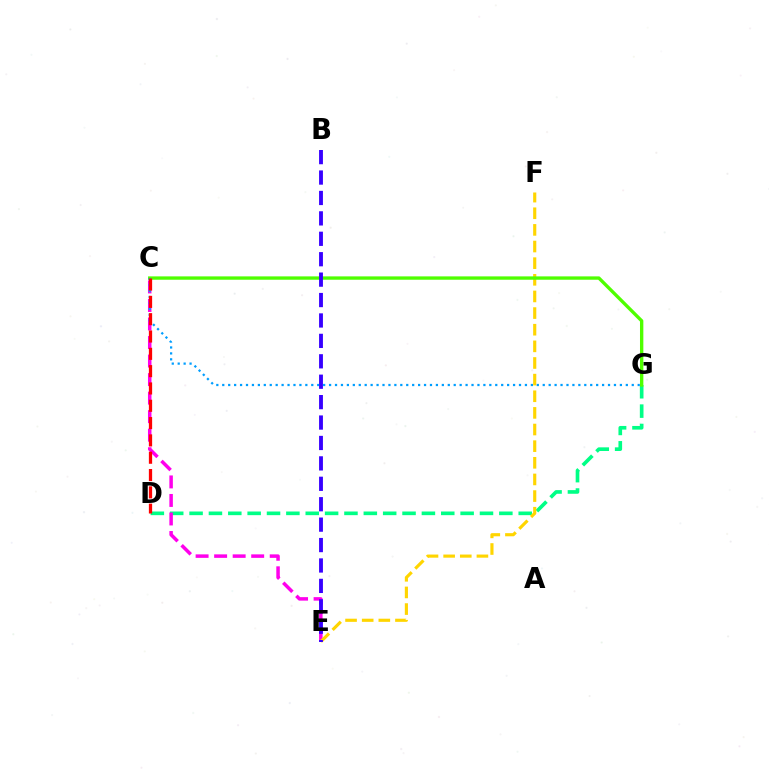{('D', 'G'): [{'color': '#00ff86', 'line_style': 'dashed', 'thickness': 2.63}], ('C', 'E'): [{'color': '#ff00ed', 'line_style': 'dashed', 'thickness': 2.52}], ('E', 'F'): [{'color': '#ffd500', 'line_style': 'dashed', 'thickness': 2.26}], ('C', 'G'): [{'color': '#4fff00', 'line_style': 'solid', 'thickness': 2.41}, {'color': '#009eff', 'line_style': 'dotted', 'thickness': 1.61}], ('C', 'D'): [{'color': '#ff0000', 'line_style': 'dashed', 'thickness': 2.35}], ('B', 'E'): [{'color': '#3700ff', 'line_style': 'dashed', 'thickness': 2.77}]}